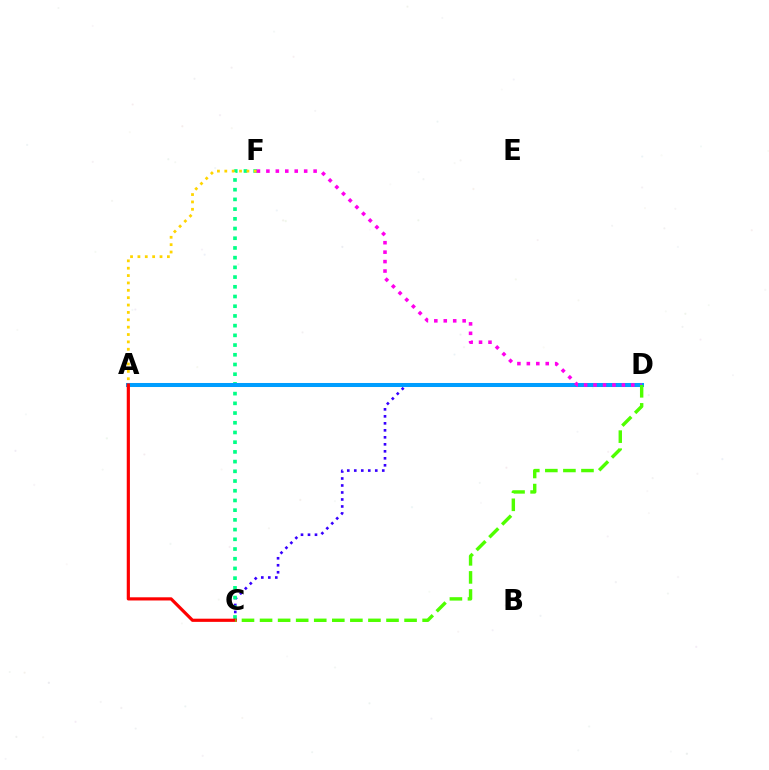{('C', 'D'): [{'color': '#3700ff', 'line_style': 'dotted', 'thickness': 1.9}, {'color': '#4fff00', 'line_style': 'dashed', 'thickness': 2.45}], ('C', 'F'): [{'color': '#00ff86', 'line_style': 'dotted', 'thickness': 2.64}], ('A', 'F'): [{'color': '#ffd500', 'line_style': 'dotted', 'thickness': 2.0}], ('A', 'D'): [{'color': '#009eff', 'line_style': 'solid', 'thickness': 2.9}], ('A', 'C'): [{'color': '#ff0000', 'line_style': 'solid', 'thickness': 2.29}], ('D', 'F'): [{'color': '#ff00ed', 'line_style': 'dotted', 'thickness': 2.57}]}